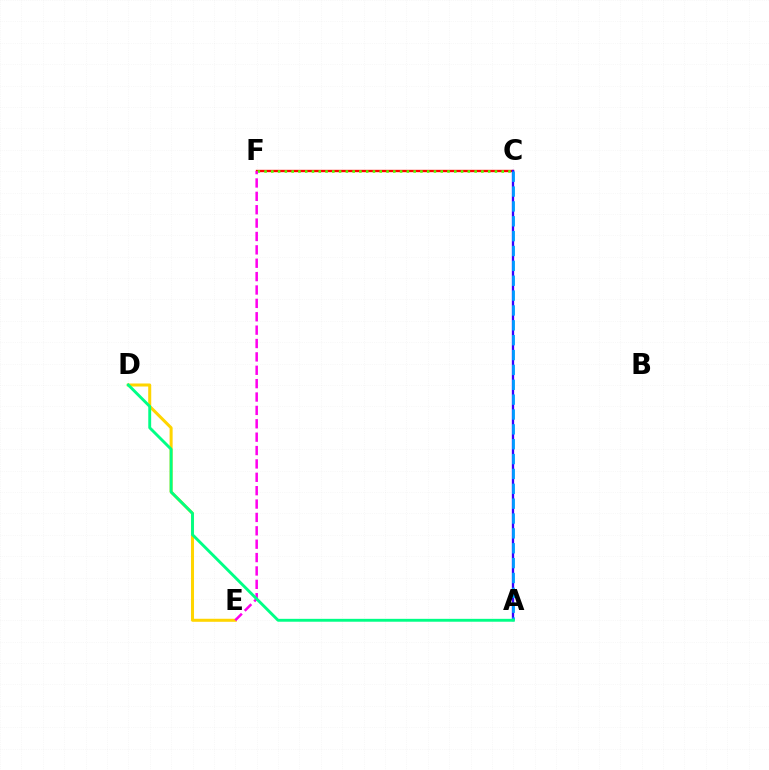{('D', 'E'): [{'color': '#ffd500', 'line_style': 'solid', 'thickness': 2.18}], ('C', 'F'): [{'color': '#ff0000', 'line_style': 'solid', 'thickness': 1.7}, {'color': '#4fff00', 'line_style': 'dotted', 'thickness': 1.84}], ('A', 'C'): [{'color': '#3700ff', 'line_style': 'solid', 'thickness': 1.67}, {'color': '#009eff', 'line_style': 'dashed', 'thickness': 2.02}], ('E', 'F'): [{'color': '#ff00ed', 'line_style': 'dashed', 'thickness': 1.82}], ('A', 'D'): [{'color': '#00ff86', 'line_style': 'solid', 'thickness': 2.08}]}